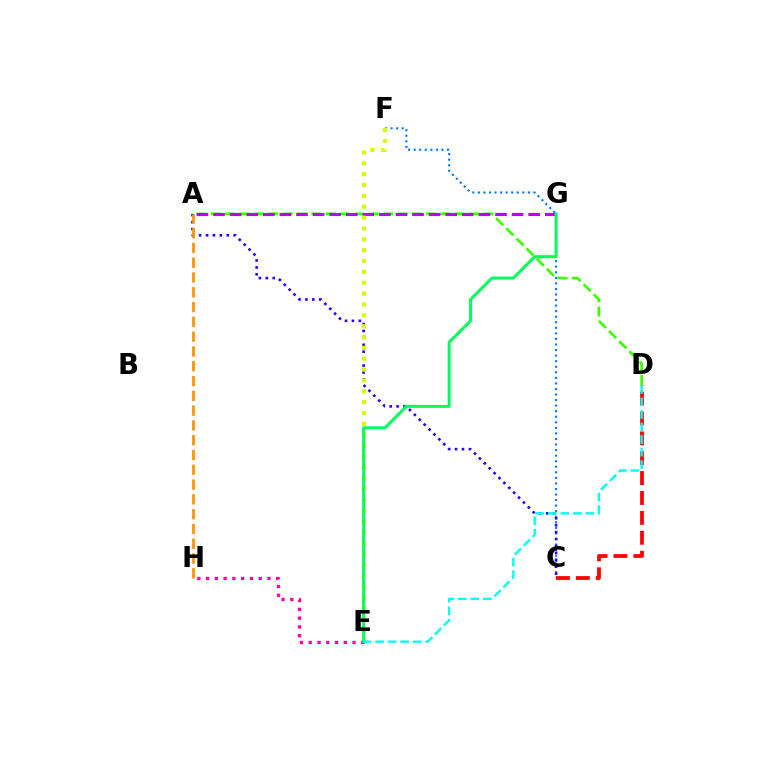{('A', 'D'): [{'color': '#3dff00', 'line_style': 'dashed', 'thickness': 1.95}], ('C', 'F'): [{'color': '#0074ff', 'line_style': 'dotted', 'thickness': 1.51}], ('A', 'C'): [{'color': '#2500ff', 'line_style': 'dotted', 'thickness': 1.88}], ('C', 'D'): [{'color': '#ff0000', 'line_style': 'dashed', 'thickness': 2.7}], ('A', 'H'): [{'color': '#ff9400', 'line_style': 'dashed', 'thickness': 2.01}], ('A', 'G'): [{'color': '#b900ff', 'line_style': 'dashed', 'thickness': 2.25}], ('E', 'F'): [{'color': '#d1ff00', 'line_style': 'dotted', 'thickness': 2.95}], ('E', 'H'): [{'color': '#ff00ac', 'line_style': 'dotted', 'thickness': 2.38}], ('E', 'G'): [{'color': '#00ff5c', 'line_style': 'solid', 'thickness': 2.14}], ('D', 'E'): [{'color': '#00fff6', 'line_style': 'dashed', 'thickness': 1.7}]}